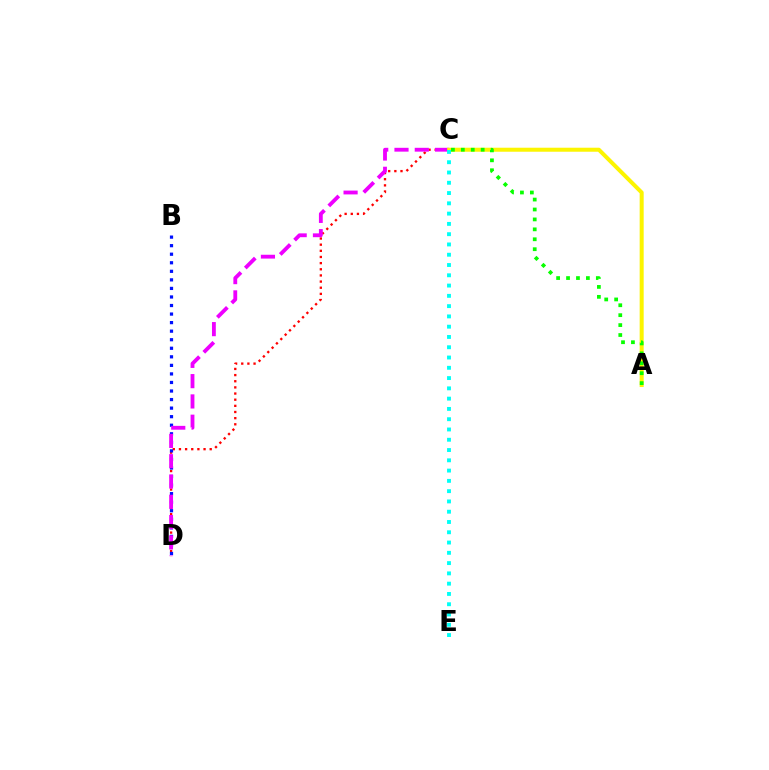{('C', 'D'): [{'color': '#ff0000', 'line_style': 'dotted', 'thickness': 1.67}, {'color': '#ee00ff', 'line_style': 'dashed', 'thickness': 2.76}], ('B', 'D'): [{'color': '#0010ff', 'line_style': 'dotted', 'thickness': 2.32}], ('A', 'C'): [{'color': '#fcf500', 'line_style': 'solid', 'thickness': 2.89}, {'color': '#08ff00', 'line_style': 'dotted', 'thickness': 2.7}], ('C', 'E'): [{'color': '#00fff6', 'line_style': 'dotted', 'thickness': 2.79}]}